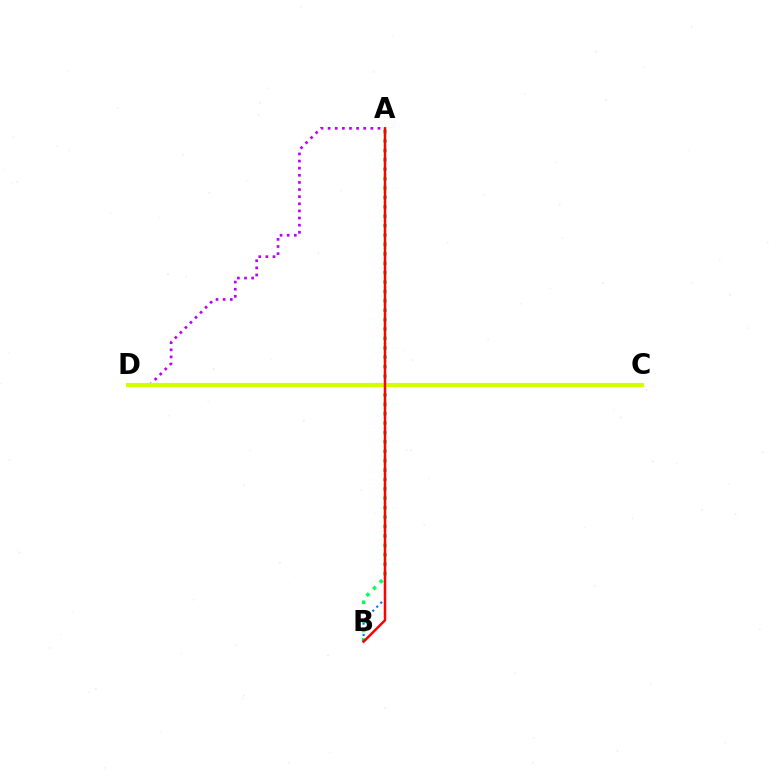{('A', 'B'): [{'color': '#00ff5c', 'line_style': 'dotted', 'thickness': 2.55}, {'color': '#0074ff', 'line_style': 'dotted', 'thickness': 1.54}, {'color': '#ff0000', 'line_style': 'solid', 'thickness': 1.79}], ('A', 'D'): [{'color': '#b900ff', 'line_style': 'dotted', 'thickness': 1.94}], ('C', 'D'): [{'color': '#d1ff00', 'line_style': 'solid', 'thickness': 2.99}]}